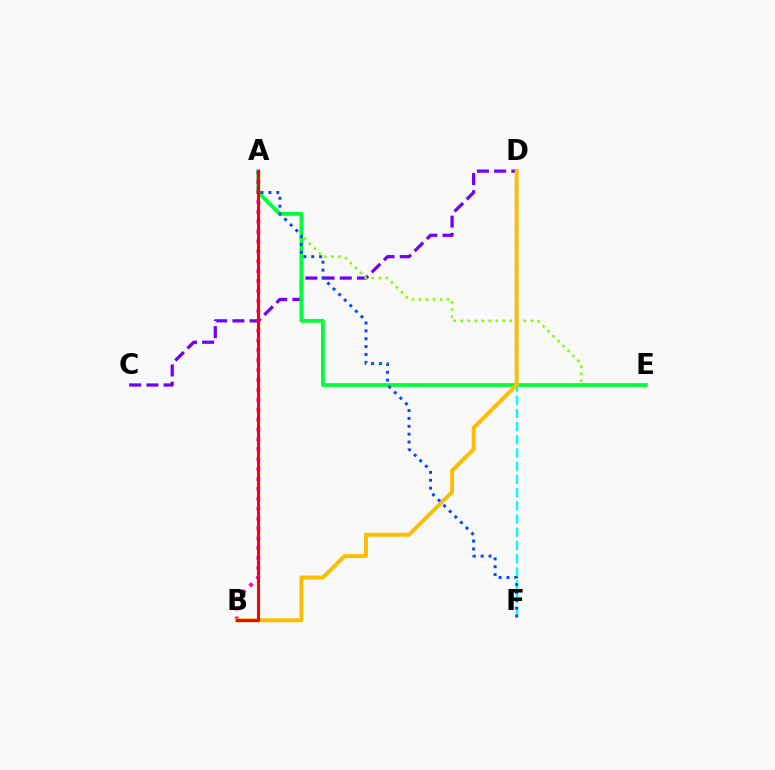{('C', 'D'): [{'color': '#7200ff', 'line_style': 'dashed', 'thickness': 2.34}], ('A', 'E'): [{'color': '#84ff00', 'line_style': 'dotted', 'thickness': 1.9}, {'color': '#00ff39', 'line_style': 'solid', 'thickness': 2.71}], ('A', 'B'): [{'color': '#ff00cf', 'line_style': 'dotted', 'thickness': 2.69}, {'color': '#ff0000', 'line_style': 'solid', 'thickness': 2.23}], ('D', 'F'): [{'color': '#00fff6', 'line_style': 'dashed', 'thickness': 1.79}], ('B', 'D'): [{'color': '#ffbd00', 'line_style': 'solid', 'thickness': 2.83}], ('A', 'F'): [{'color': '#004bff', 'line_style': 'dotted', 'thickness': 2.14}]}